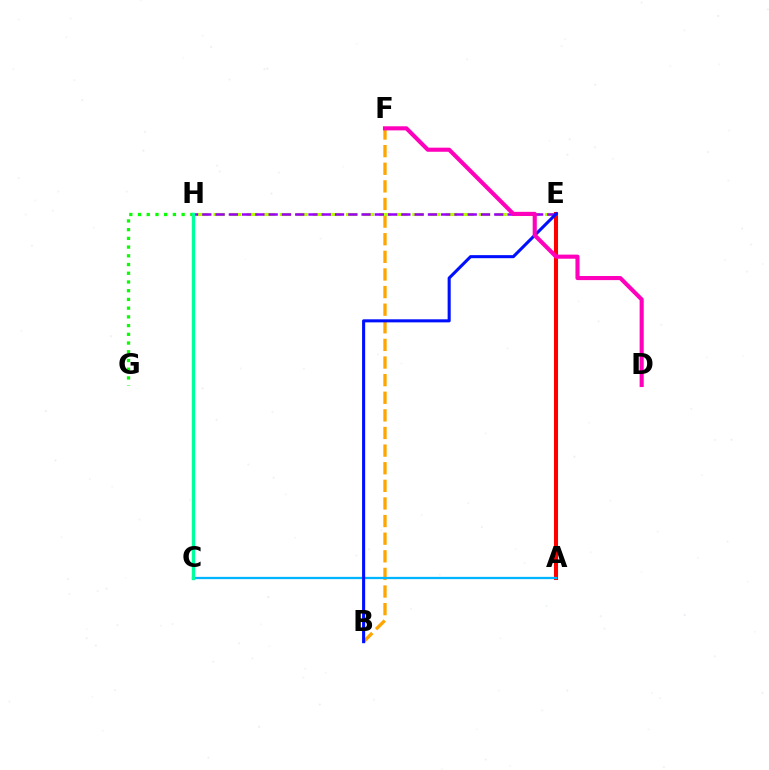{('B', 'F'): [{'color': '#ffa500', 'line_style': 'dashed', 'thickness': 2.39}], ('E', 'H'): [{'color': '#b3ff00', 'line_style': 'dashed', 'thickness': 2.25}, {'color': '#9b00ff', 'line_style': 'dashed', 'thickness': 1.8}], ('G', 'H'): [{'color': '#08ff00', 'line_style': 'dotted', 'thickness': 2.37}], ('A', 'E'): [{'color': '#ff0000', 'line_style': 'solid', 'thickness': 2.93}], ('A', 'C'): [{'color': '#00b5ff', 'line_style': 'solid', 'thickness': 1.64}], ('B', 'E'): [{'color': '#0010ff', 'line_style': 'solid', 'thickness': 2.21}], ('C', 'H'): [{'color': '#00ff9d', 'line_style': 'solid', 'thickness': 2.44}], ('D', 'F'): [{'color': '#ff00bd', 'line_style': 'solid', 'thickness': 2.95}]}